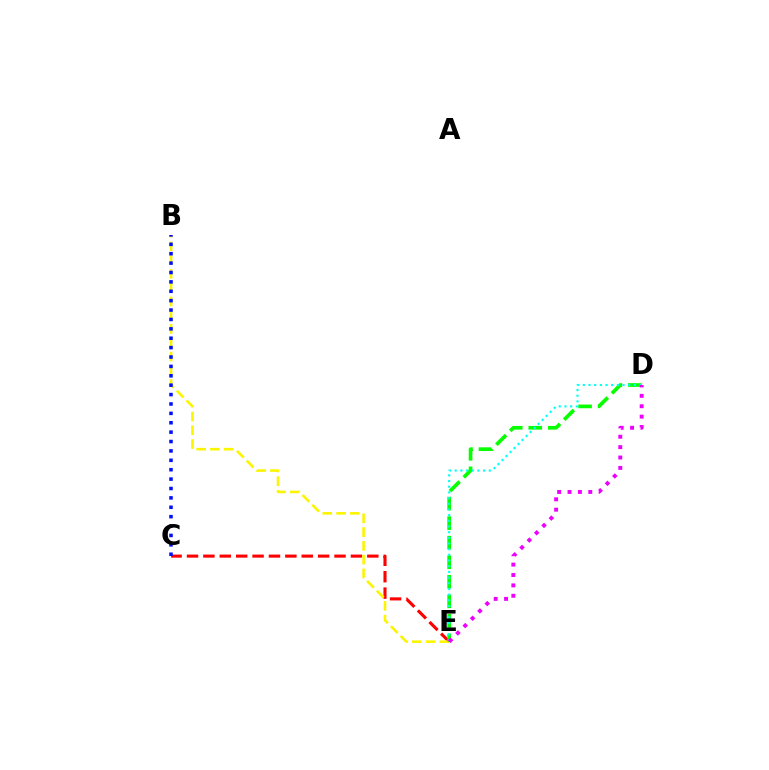{('C', 'E'): [{'color': '#ff0000', 'line_style': 'dashed', 'thickness': 2.23}], ('B', 'E'): [{'color': '#fcf500', 'line_style': 'dashed', 'thickness': 1.87}], ('D', 'E'): [{'color': '#08ff00', 'line_style': 'dashed', 'thickness': 2.66}, {'color': '#00fff6', 'line_style': 'dotted', 'thickness': 1.54}, {'color': '#ee00ff', 'line_style': 'dotted', 'thickness': 2.82}], ('B', 'C'): [{'color': '#0010ff', 'line_style': 'dotted', 'thickness': 2.55}]}